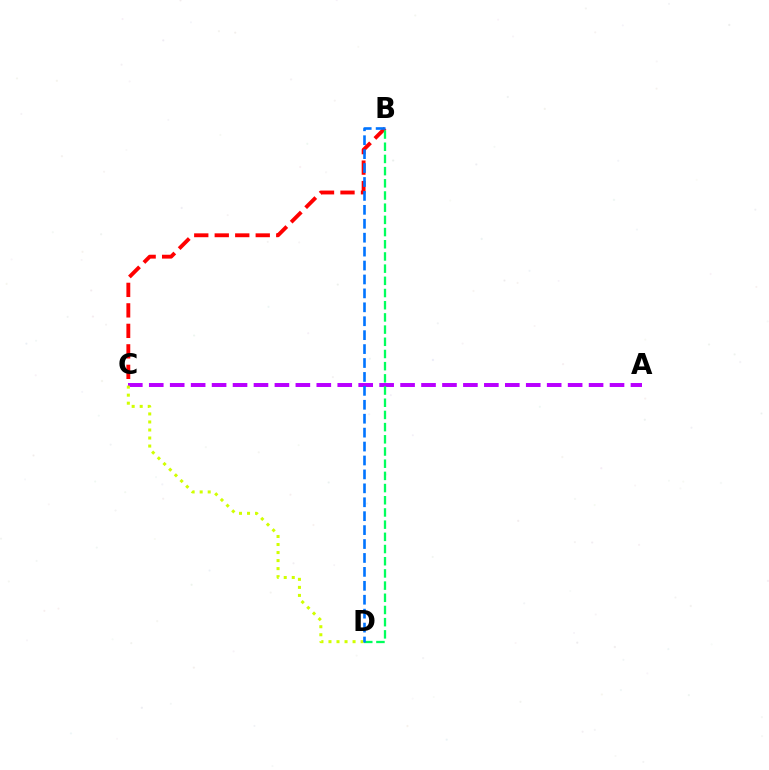{('A', 'C'): [{'color': '#b900ff', 'line_style': 'dashed', 'thickness': 2.85}], ('C', 'D'): [{'color': '#d1ff00', 'line_style': 'dotted', 'thickness': 2.18}], ('B', 'C'): [{'color': '#ff0000', 'line_style': 'dashed', 'thickness': 2.78}], ('B', 'D'): [{'color': '#00ff5c', 'line_style': 'dashed', 'thickness': 1.66}, {'color': '#0074ff', 'line_style': 'dashed', 'thickness': 1.89}]}